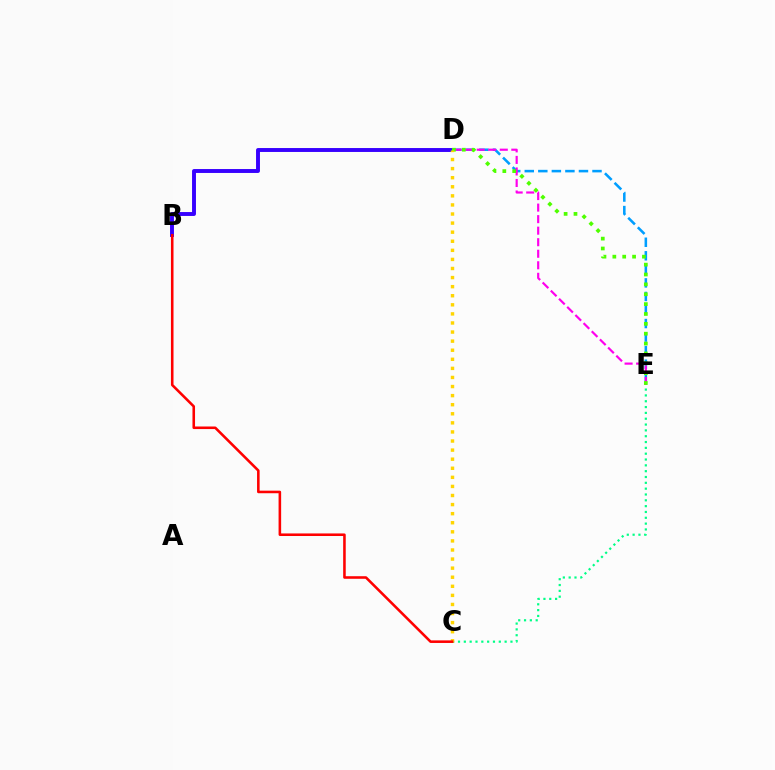{('B', 'D'): [{'color': '#3700ff', 'line_style': 'solid', 'thickness': 2.82}], ('C', 'E'): [{'color': '#00ff86', 'line_style': 'dotted', 'thickness': 1.58}], ('D', 'E'): [{'color': '#009eff', 'line_style': 'dashed', 'thickness': 1.84}, {'color': '#ff00ed', 'line_style': 'dashed', 'thickness': 1.57}, {'color': '#4fff00', 'line_style': 'dotted', 'thickness': 2.68}], ('C', 'D'): [{'color': '#ffd500', 'line_style': 'dotted', 'thickness': 2.47}], ('B', 'C'): [{'color': '#ff0000', 'line_style': 'solid', 'thickness': 1.85}]}